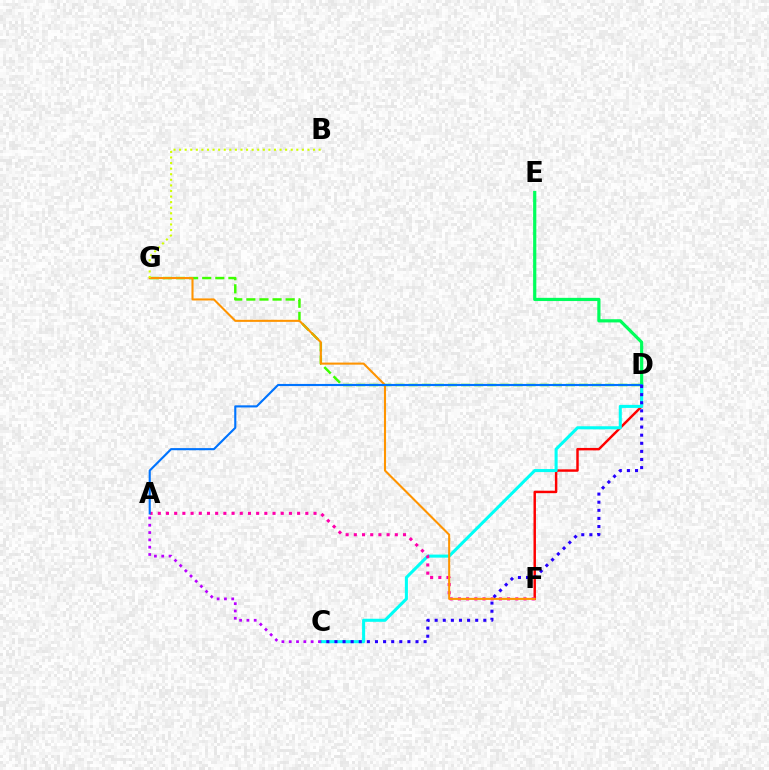{('D', 'F'): [{'color': '#ff0000', 'line_style': 'solid', 'thickness': 1.76}], ('D', 'G'): [{'color': '#3dff00', 'line_style': 'dashed', 'thickness': 1.78}], ('C', 'D'): [{'color': '#00fff6', 'line_style': 'solid', 'thickness': 2.2}, {'color': '#2500ff', 'line_style': 'dotted', 'thickness': 2.2}], ('A', 'F'): [{'color': '#ff00ac', 'line_style': 'dotted', 'thickness': 2.23}], ('D', 'E'): [{'color': '#00ff5c', 'line_style': 'solid', 'thickness': 2.31}], ('F', 'G'): [{'color': '#ff9400', 'line_style': 'solid', 'thickness': 1.5}], ('A', 'D'): [{'color': '#0074ff', 'line_style': 'solid', 'thickness': 1.53}], ('A', 'C'): [{'color': '#b900ff', 'line_style': 'dotted', 'thickness': 1.99}], ('B', 'G'): [{'color': '#d1ff00', 'line_style': 'dotted', 'thickness': 1.52}]}